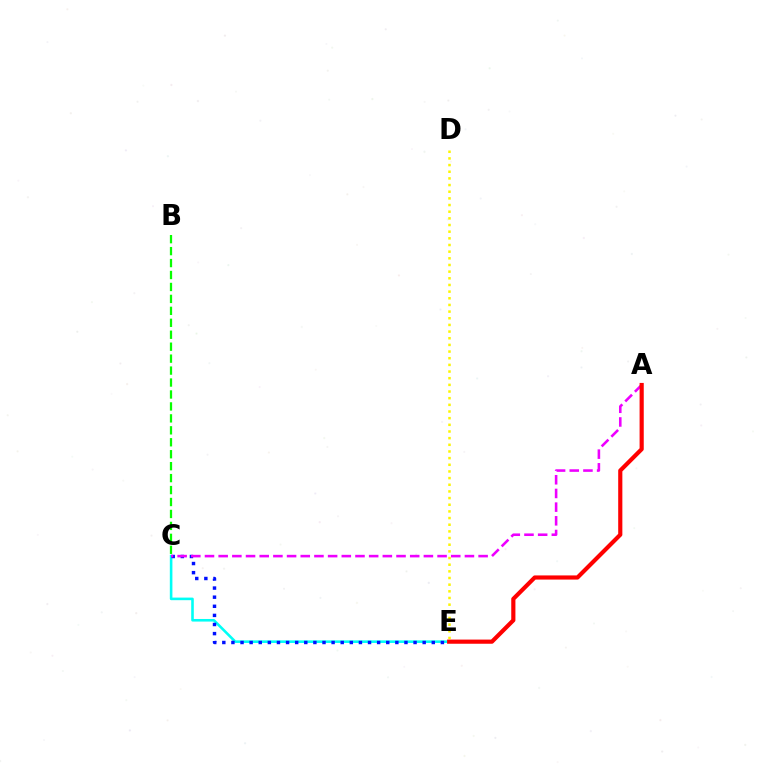{('C', 'E'): [{'color': '#00fff6', 'line_style': 'solid', 'thickness': 1.87}, {'color': '#0010ff', 'line_style': 'dotted', 'thickness': 2.47}], ('D', 'E'): [{'color': '#fcf500', 'line_style': 'dotted', 'thickness': 1.81}], ('A', 'C'): [{'color': '#ee00ff', 'line_style': 'dashed', 'thickness': 1.86}], ('B', 'C'): [{'color': '#08ff00', 'line_style': 'dashed', 'thickness': 1.62}], ('A', 'E'): [{'color': '#ff0000', 'line_style': 'solid', 'thickness': 2.99}]}